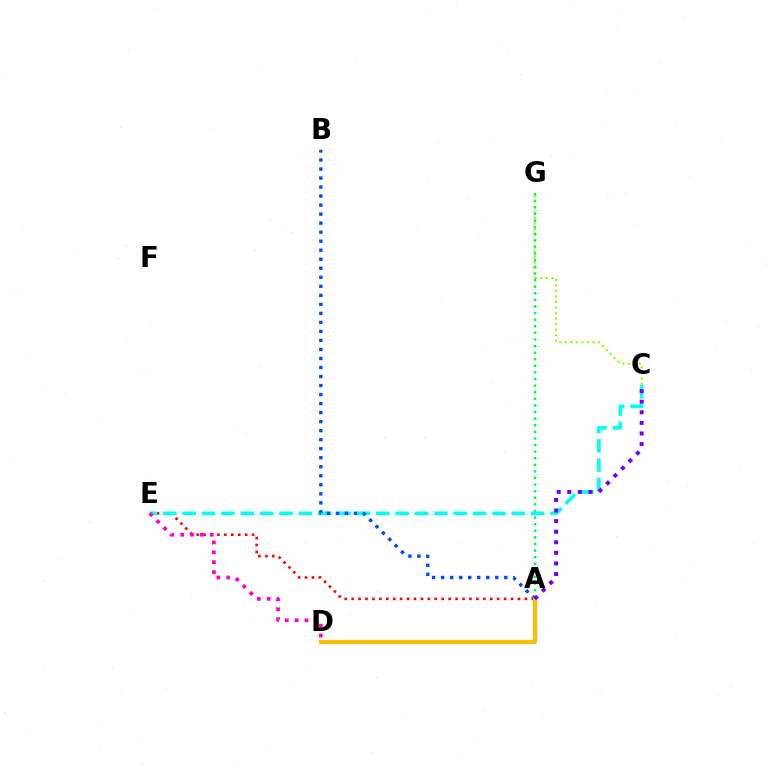{('C', 'G'): [{'color': '#84ff00', 'line_style': 'dotted', 'thickness': 1.5}], ('A', 'E'): [{'color': '#ff0000', 'line_style': 'dotted', 'thickness': 1.88}], ('A', 'G'): [{'color': '#00ff39', 'line_style': 'dotted', 'thickness': 1.79}], ('C', 'E'): [{'color': '#00fff6', 'line_style': 'dashed', 'thickness': 2.63}], ('D', 'E'): [{'color': '#ff00cf', 'line_style': 'dotted', 'thickness': 2.68}], ('A', 'B'): [{'color': '#004bff', 'line_style': 'dotted', 'thickness': 2.45}], ('A', 'D'): [{'color': '#ffbd00', 'line_style': 'solid', 'thickness': 2.97}], ('A', 'C'): [{'color': '#7200ff', 'line_style': 'dotted', 'thickness': 2.87}]}